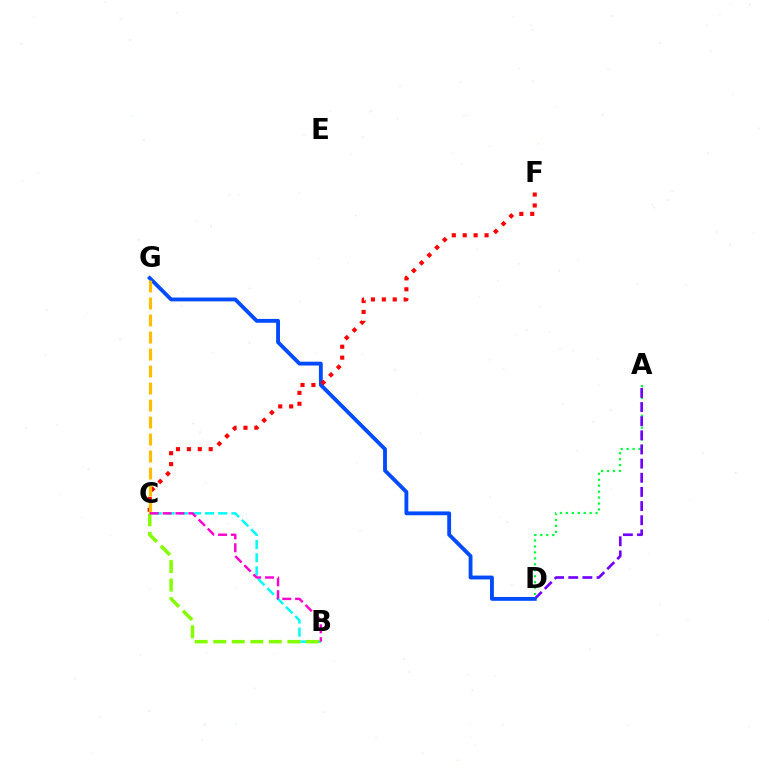{('A', 'D'): [{'color': '#00ff39', 'line_style': 'dotted', 'thickness': 1.61}, {'color': '#7200ff', 'line_style': 'dashed', 'thickness': 1.92}], ('B', 'C'): [{'color': '#00fff6', 'line_style': 'dashed', 'thickness': 1.79}, {'color': '#84ff00', 'line_style': 'dashed', 'thickness': 2.52}, {'color': '#ff00cf', 'line_style': 'dashed', 'thickness': 1.75}], ('D', 'G'): [{'color': '#004bff', 'line_style': 'solid', 'thickness': 2.77}], ('C', 'F'): [{'color': '#ff0000', 'line_style': 'dotted', 'thickness': 2.96}], ('C', 'G'): [{'color': '#ffbd00', 'line_style': 'dashed', 'thickness': 2.31}]}